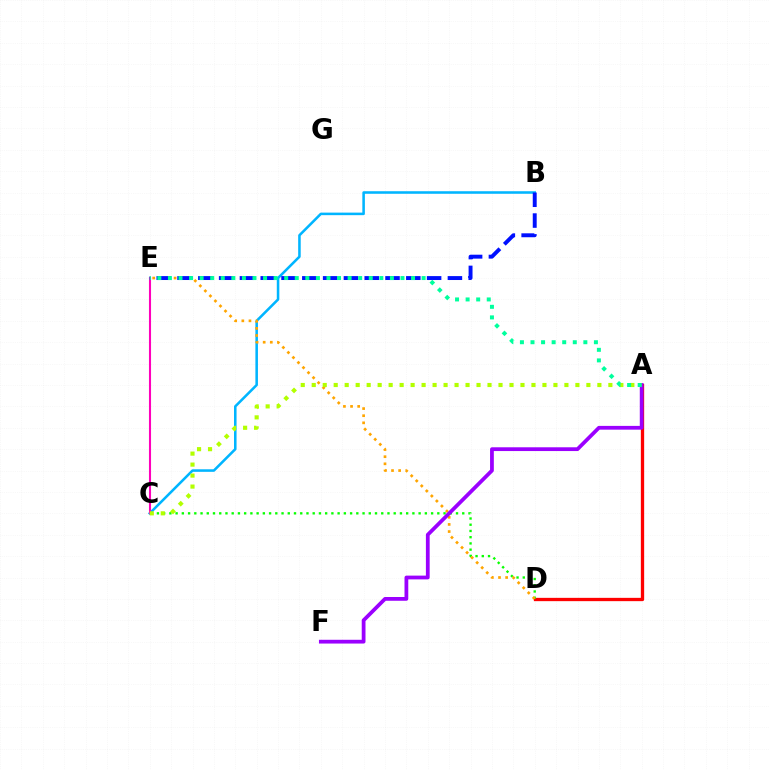{('A', 'D'): [{'color': '#ff0000', 'line_style': 'solid', 'thickness': 2.38}], ('C', 'D'): [{'color': '#08ff00', 'line_style': 'dotted', 'thickness': 1.69}], ('B', 'C'): [{'color': '#00b5ff', 'line_style': 'solid', 'thickness': 1.84}], ('D', 'E'): [{'color': '#ffa500', 'line_style': 'dotted', 'thickness': 1.94}], ('A', 'F'): [{'color': '#9b00ff', 'line_style': 'solid', 'thickness': 2.71}], ('C', 'E'): [{'color': '#ff00bd', 'line_style': 'solid', 'thickness': 1.5}], ('B', 'E'): [{'color': '#0010ff', 'line_style': 'dashed', 'thickness': 2.83}], ('A', 'C'): [{'color': '#b3ff00', 'line_style': 'dotted', 'thickness': 2.98}], ('A', 'E'): [{'color': '#00ff9d', 'line_style': 'dotted', 'thickness': 2.87}]}